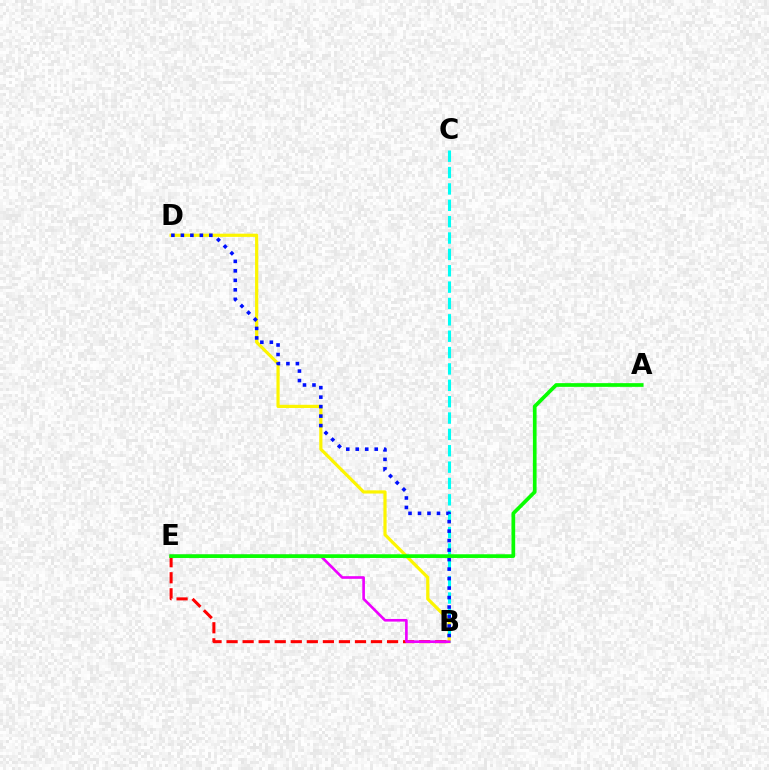{('B', 'D'): [{'color': '#fcf500', 'line_style': 'solid', 'thickness': 2.3}, {'color': '#0010ff', 'line_style': 'dotted', 'thickness': 2.58}], ('B', 'E'): [{'color': '#ff0000', 'line_style': 'dashed', 'thickness': 2.18}, {'color': '#ee00ff', 'line_style': 'solid', 'thickness': 1.9}], ('B', 'C'): [{'color': '#00fff6', 'line_style': 'dashed', 'thickness': 2.22}], ('A', 'E'): [{'color': '#08ff00', 'line_style': 'solid', 'thickness': 2.67}]}